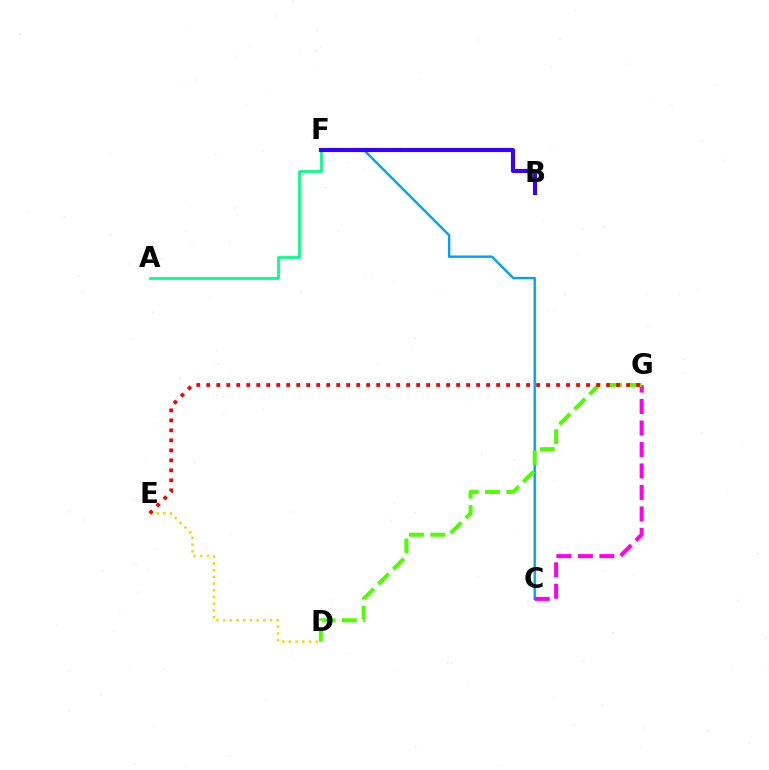{('C', 'F'): [{'color': '#009eff', 'line_style': 'solid', 'thickness': 1.7}], ('C', 'G'): [{'color': '#ff00ed', 'line_style': 'dashed', 'thickness': 2.92}], ('D', 'G'): [{'color': '#4fff00', 'line_style': 'dashed', 'thickness': 2.89}], ('D', 'E'): [{'color': '#ffd500', 'line_style': 'dotted', 'thickness': 1.82}], ('A', 'F'): [{'color': '#00ff86', 'line_style': 'solid', 'thickness': 1.94}], ('E', 'G'): [{'color': '#ff0000', 'line_style': 'dotted', 'thickness': 2.72}], ('B', 'F'): [{'color': '#3700ff', 'line_style': 'solid', 'thickness': 2.97}]}